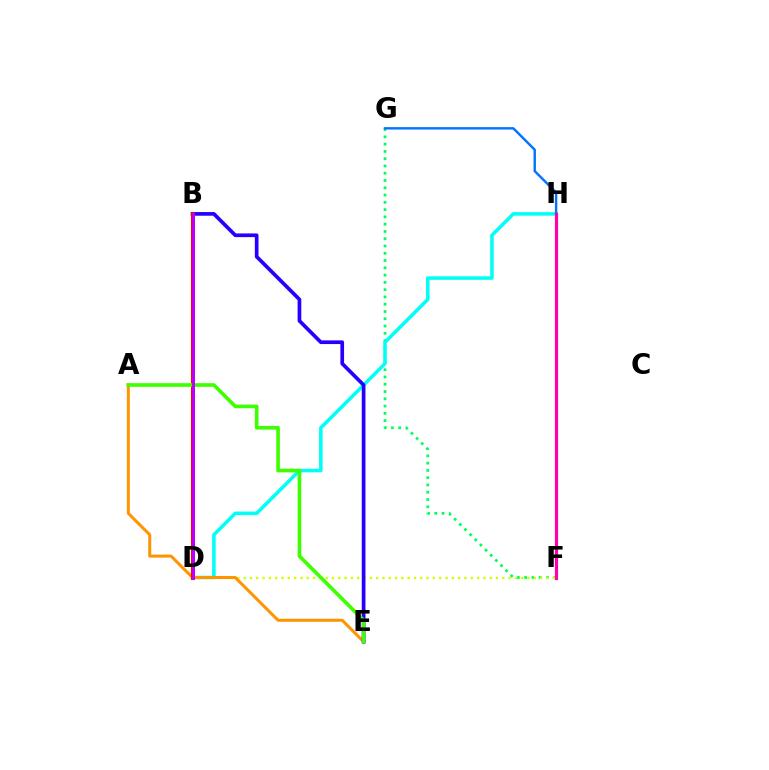{('F', 'G'): [{'color': '#00ff5c', 'line_style': 'dotted', 'thickness': 1.98}], ('D', 'H'): [{'color': '#00fff6', 'line_style': 'solid', 'thickness': 2.54}], ('D', 'F'): [{'color': '#d1ff00', 'line_style': 'dotted', 'thickness': 1.71}], ('A', 'E'): [{'color': '#ff9400', 'line_style': 'solid', 'thickness': 2.16}, {'color': '#3dff00', 'line_style': 'solid', 'thickness': 2.62}], ('B', 'E'): [{'color': '#2500ff', 'line_style': 'solid', 'thickness': 2.66}], ('B', 'D'): [{'color': '#ff0000', 'line_style': 'solid', 'thickness': 2.86}, {'color': '#b900ff', 'line_style': 'solid', 'thickness': 2.12}], ('G', 'H'): [{'color': '#0074ff', 'line_style': 'solid', 'thickness': 1.74}], ('F', 'H'): [{'color': '#ff00ac', 'line_style': 'solid', 'thickness': 2.26}]}